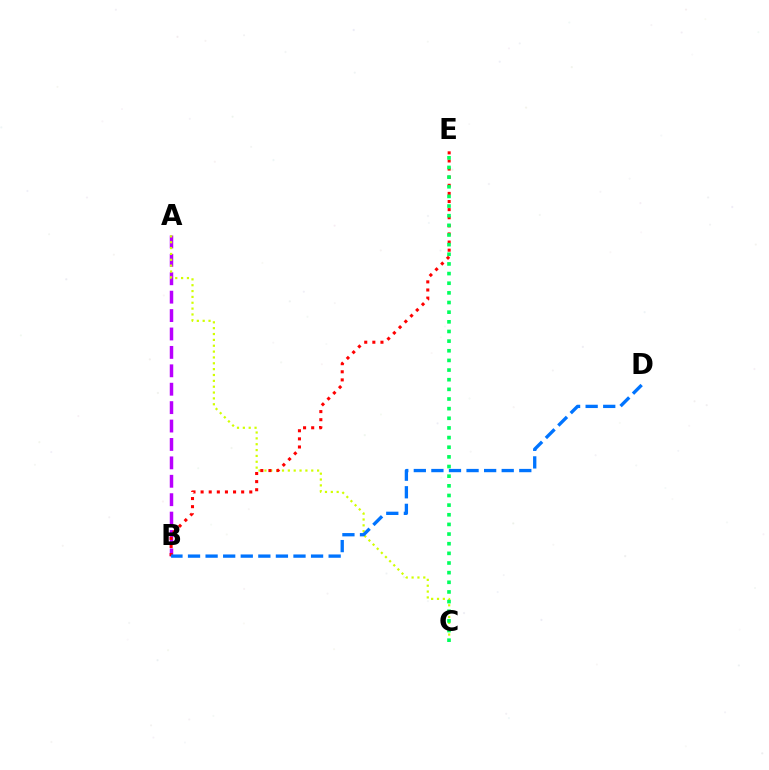{('A', 'B'): [{'color': '#b900ff', 'line_style': 'dashed', 'thickness': 2.5}], ('A', 'C'): [{'color': '#d1ff00', 'line_style': 'dotted', 'thickness': 1.59}], ('B', 'E'): [{'color': '#ff0000', 'line_style': 'dotted', 'thickness': 2.2}], ('C', 'E'): [{'color': '#00ff5c', 'line_style': 'dotted', 'thickness': 2.62}], ('B', 'D'): [{'color': '#0074ff', 'line_style': 'dashed', 'thickness': 2.39}]}